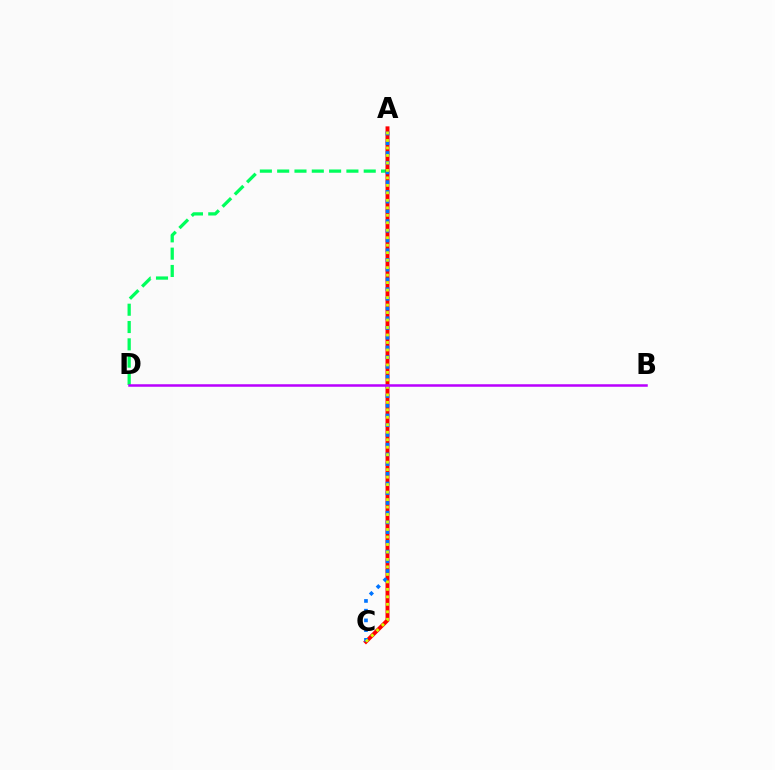{('A', 'D'): [{'color': '#00ff5c', 'line_style': 'dashed', 'thickness': 2.35}], ('A', 'C'): [{'color': '#ff0000', 'line_style': 'solid', 'thickness': 2.83}, {'color': '#0074ff', 'line_style': 'dotted', 'thickness': 2.64}, {'color': '#d1ff00', 'line_style': 'dotted', 'thickness': 2.03}], ('B', 'D'): [{'color': '#b900ff', 'line_style': 'solid', 'thickness': 1.81}]}